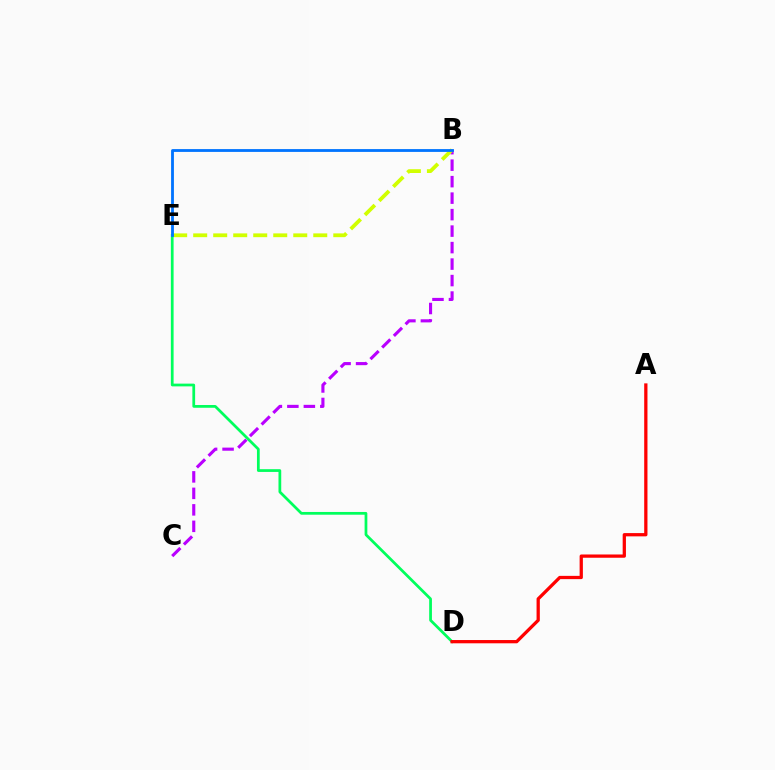{('B', 'C'): [{'color': '#b900ff', 'line_style': 'dashed', 'thickness': 2.24}], ('B', 'E'): [{'color': '#d1ff00', 'line_style': 'dashed', 'thickness': 2.72}, {'color': '#0074ff', 'line_style': 'solid', 'thickness': 2.03}], ('D', 'E'): [{'color': '#00ff5c', 'line_style': 'solid', 'thickness': 1.98}], ('A', 'D'): [{'color': '#ff0000', 'line_style': 'solid', 'thickness': 2.35}]}